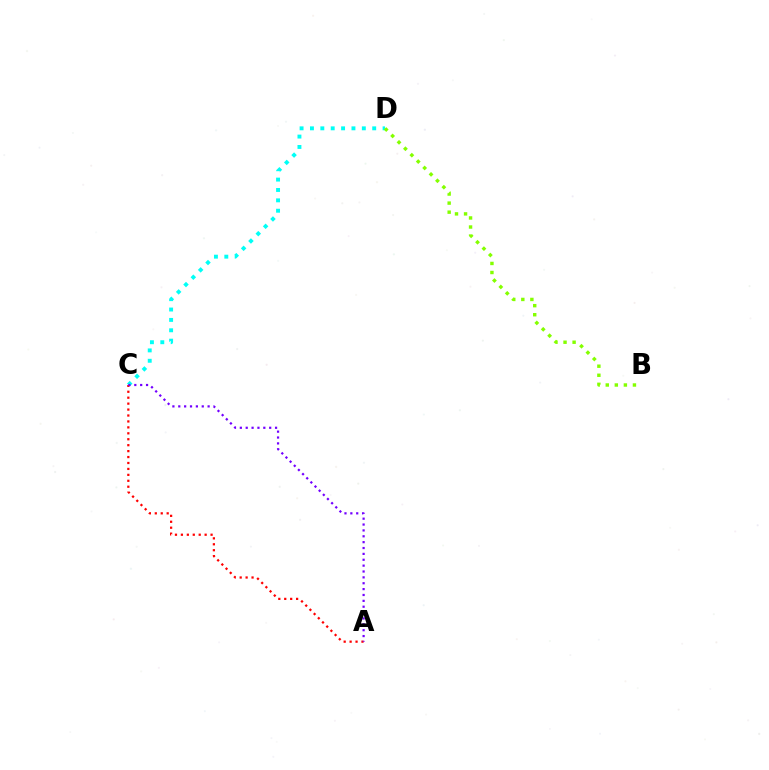{('C', 'D'): [{'color': '#00fff6', 'line_style': 'dotted', 'thickness': 2.82}], ('B', 'D'): [{'color': '#84ff00', 'line_style': 'dotted', 'thickness': 2.46}], ('A', 'C'): [{'color': '#ff0000', 'line_style': 'dotted', 'thickness': 1.61}, {'color': '#7200ff', 'line_style': 'dotted', 'thickness': 1.59}]}